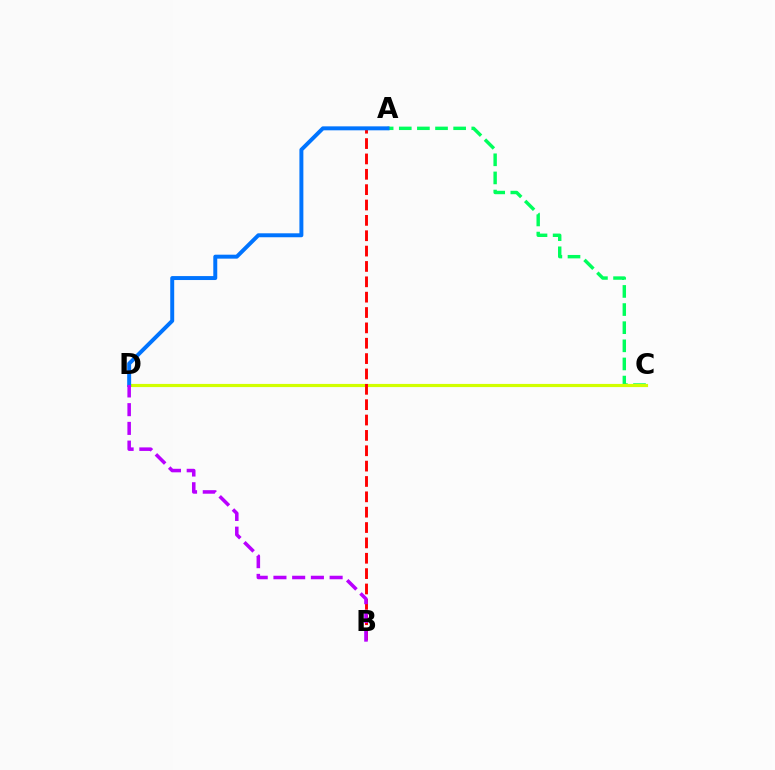{('A', 'C'): [{'color': '#00ff5c', 'line_style': 'dashed', 'thickness': 2.46}], ('C', 'D'): [{'color': '#d1ff00', 'line_style': 'solid', 'thickness': 2.28}], ('A', 'B'): [{'color': '#ff0000', 'line_style': 'dashed', 'thickness': 2.09}], ('A', 'D'): [{'color': '#0074ff', 'line_style': 'solid', 'thickness': 2.85}], ('B', 'D'): [{'color': '#b900ff', 'line_style': 'dashed', 'thickness': 2.54}]}